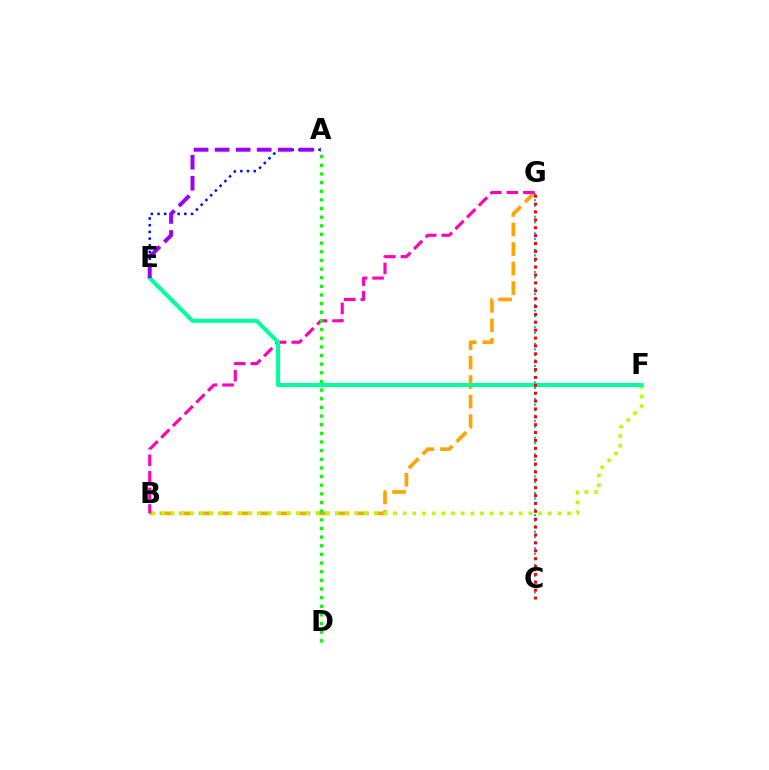{('B', 'G'): [{'color': '#ffa500', 'line_style': 'dashed', 'thickness': 2.65}, {'color': '#ff00bd', 'line_style': 'dashed', 'thickness': 2.25}], ('C', 'G'): [{'color': '#00b5ff', 'line_style': 'dotted', 'thickness': 1.5}, {'color': '#ff0000', 'line_style': 'dotted', 'thickness': 2.14}], ('B', 'F'): [{'color': '#b3ff00', 'line_style': 'dotted', 'thickness': 2.63}], ('A', 'E'): [{'color': '#0010ff', 'line_style': 'dotted', 'thickness': 1.82}, {'color': '#9b00ff', 'line_style': 'dashed', 'thickness': 2.86}], ('A', 'D'): [{'color': '#08ff00', 'line_style': 'dotted', 'thickness': 2.35}], ('E', 'F'): [{'color': '#00ff9d', 'line_style': 'solid', 'thickness': 2.91}]}